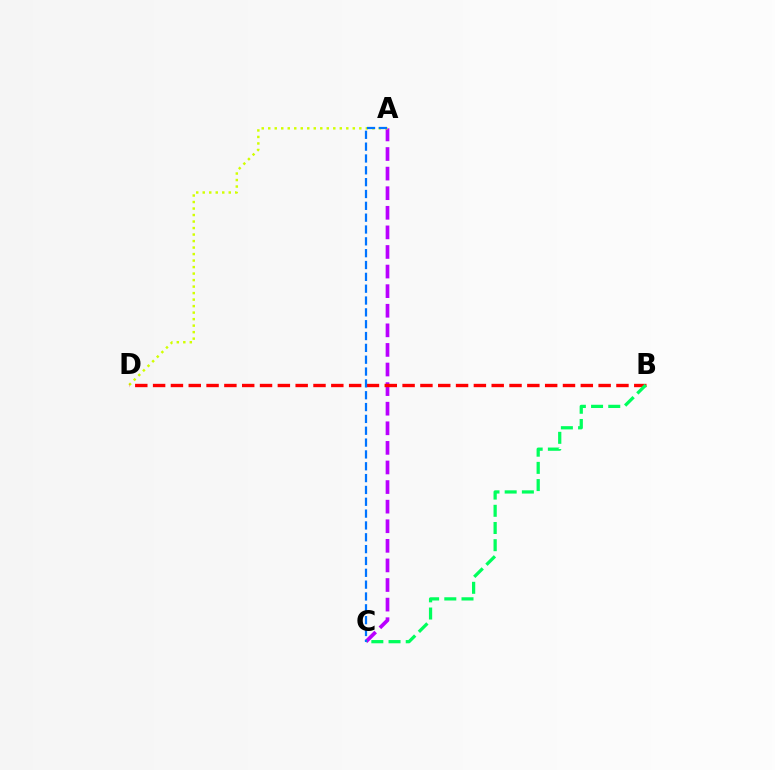{('A', 'C'): [{'color': '#b900ff', 'line_style': 'dashed', 'thickness': 2.66}, {'color': '#0074ff', 'line_style': 'dashed', 'thickness': 1.61}], ('A', 'D'): [{'color': '#d1ff00', 'line_style': 'dotted', 'thickness': 1.77}], ('B', 'D'): [{'color': '#ff0000', 'line_style': 'dashed', 'thickness': 2.42}], ('B', 'C'): [{'color': '#00ff5c', 'line_style': 'dashed', 'thickness': 2.34}]}